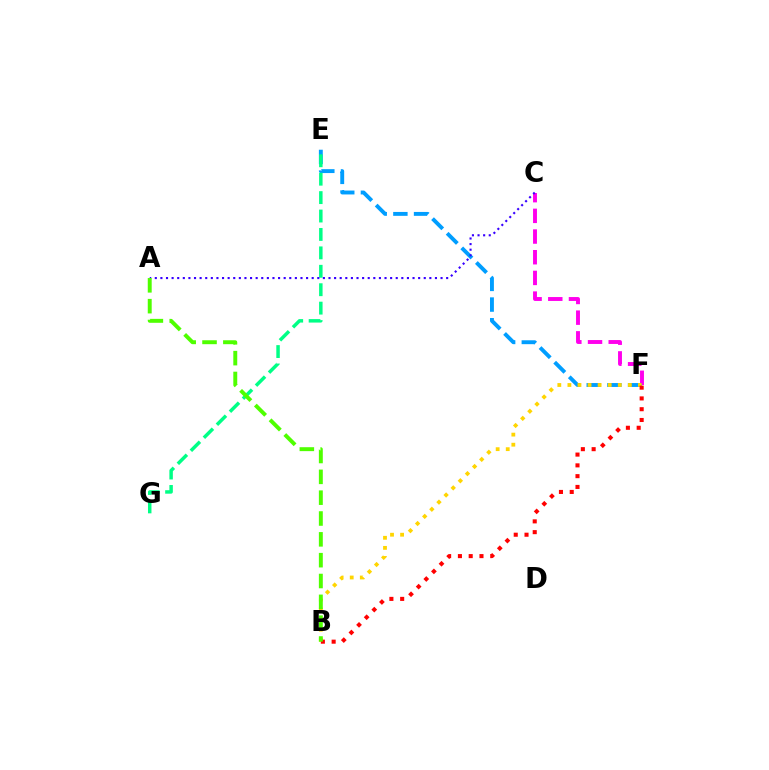{('C', 'F'): [{'color': '#ff00ed', 'line_style': 'dashed', 'thickness': 2.81}], ('E', 'F'): [{'color': '#009eff', 'line_style': 'dashed', 'thickness': 2.81}], ('B', 'F'): [{'color': '#ffd500', 'line_style': 'dotted', 'thickness': 2.74}, {'color': '#ff0000', 'line_style': 'dotted', 'thickness': 2.93}], ('E', 'G'): [{'color': '#00ff86', 'line_style': 'dashed', 'thickness': 2.5}], ('A', 'C'): [{'color': '#3700ff', 'line_style': 'dotted', 'thickness': 1.52}], ('A', 'B'): [{'color': '#4fff00', 'line_style': 'dashed', 'thickness': 2.83}]}